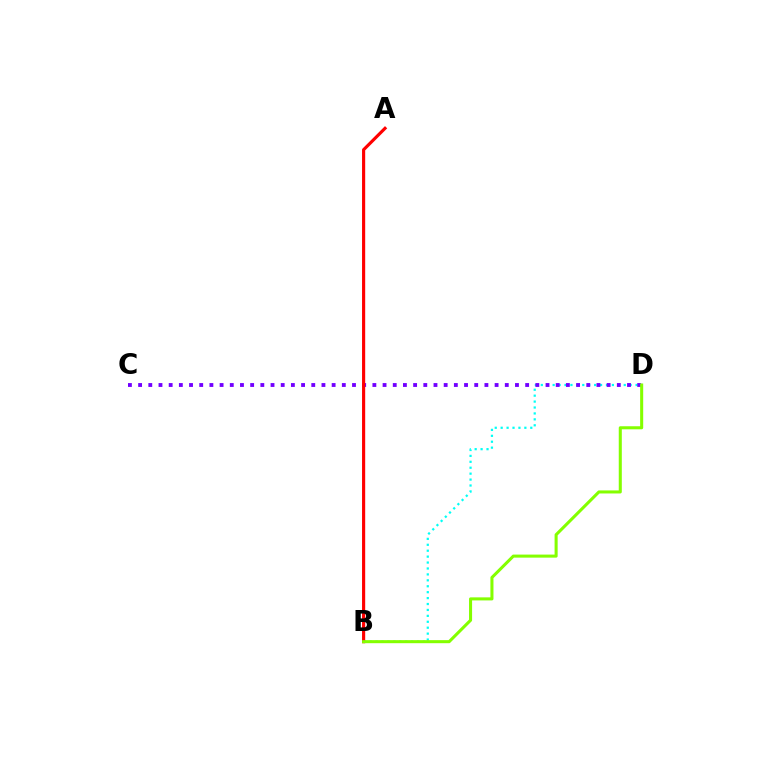{('B', 'D'): [{'color': '#00fff6', 'line_style': 'dotted', 'thickness': 1.61}, {'color': '#84ff00', 'line_style': 'solid', 'thickness': 2.2}], ('C', 'D'): [{'color': '#7200ff', 'line_style': 'dotted', 'thickness': 2.77}], ('A', 'B'): [{'color': '#ff0000', 'line_style': 'solid', 'thickness': 2.26}]}